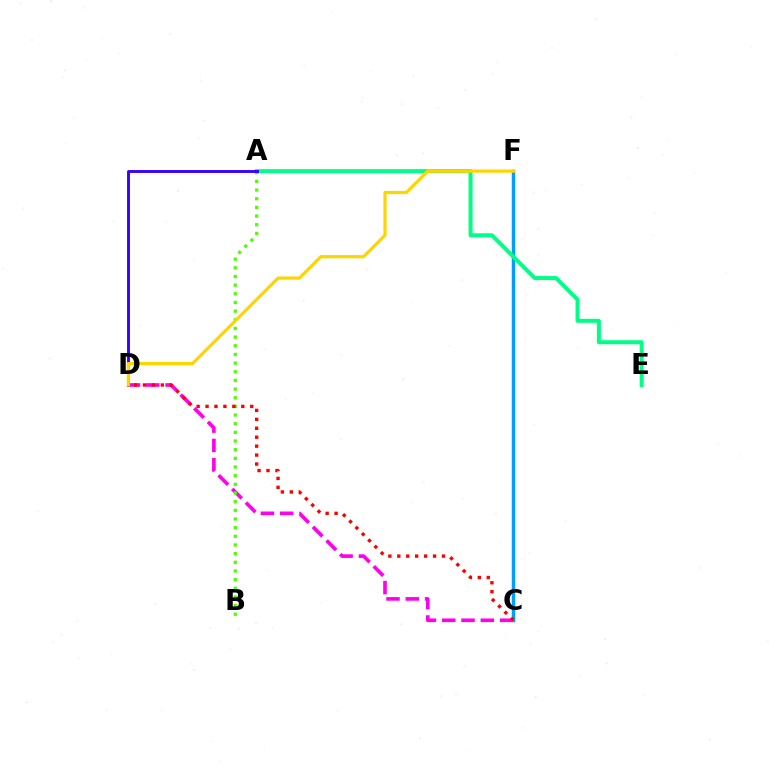{('C', 'D'): [{'color': '#ff00ed', 'line_style': 'dashed', 'thickness': 2.62}, {'color': '#ff0000', 'line_style': 'dotted', 'thickness': 2.43}], ('A', 'B'): [{'color': '#4fff00', 'line_style': 'dotted', 'thickness': 2.35}], ('C', 'F'): [{'color': '#009eff', 'line_style': 'solid', 'thickness': 2.51}], ('A', 'E'): [{'color': '#00ff86', 'line_style': 'solid', 'thickness': 2.88}], ('A', 'D'): [{'color': '#3700ff', 'line_style': 'solid', 'thickness': 2.08}], ('D', 'F'): [{'color': '#ffd500', 'line_style': 'solid', 'thickness': 2.32}]}